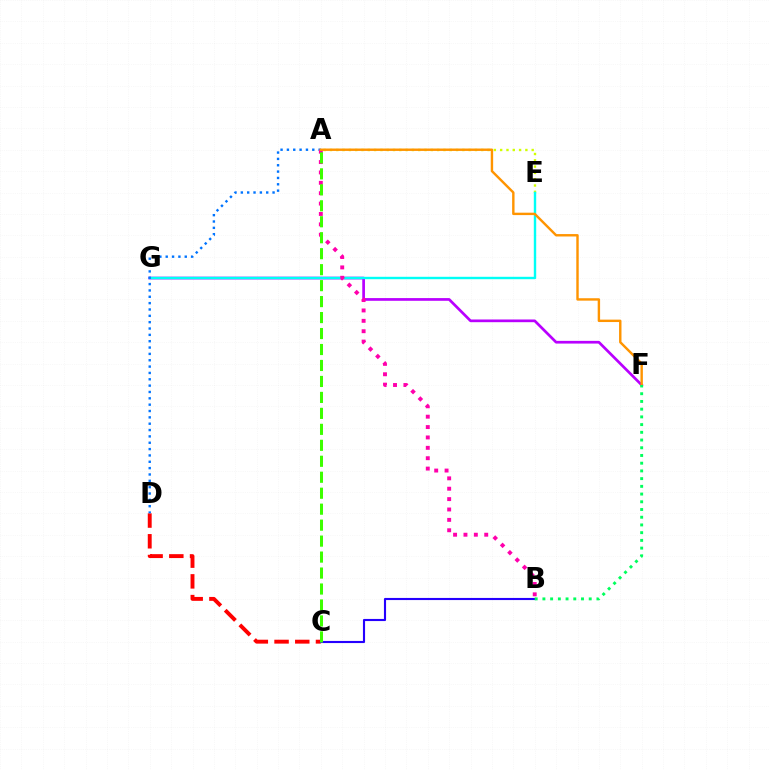{('F', 'G'): [{'color': '#b900ff', 'line_style': 'solid', 'thickness': 1.95}], ('C', 'D'): [{'color': '#ff0000', 'line_style': 'dashed', 'thickness': 2.81}], ('A', 'E'): [{'color': '#d1ff00', 'line_style': 'dotted', 'thickness': 1.71}], ('E', 'G'): [{'color': '#00fff6', 'line_style': 'solid', 'thickness': 1.73}], ('A', 'D'): [{'color': '#0074ff', 'line_style': 'dotted', 'thickness': 1.72}], ('A', 'B'): [{'color': '#ff00ac', 'line_style': 'dotted', 'thickness': 2.82}], ('A', 'F'): [{'color': '#ff9400', 'line_style': 'solid', 'thickness': 1.74}], ('B', 'C'): [{'color': '#2500ff', 'line_style': 'solid', 'thickness': 1.53}], ('B', 'F'): [{'color': '#00ff5c', 'line_style': 'dotted', 'thickness': 2.1}], ('A', 'C'): [{'color': '#3dff00', 'line_style': 'dashed', 'thickness': 2.17}]}